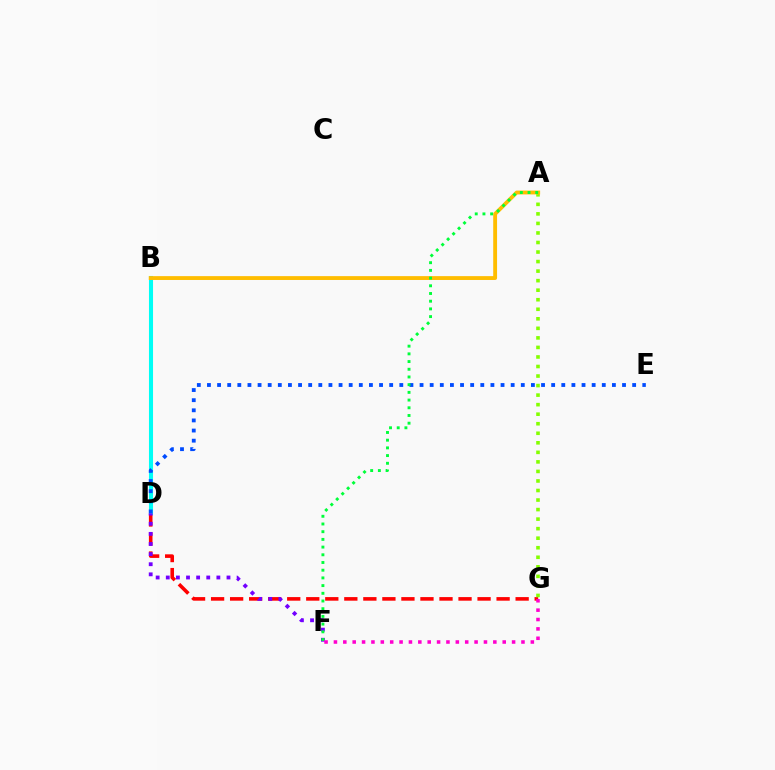{('D', 'G'): [{'color': '#ff0000', 'line_style': 'dashed', 'thickness': 2.59}], ('B', 'D'): [{'color': '#00fff6', 'line_style': 'solid', 'thickness': 2.93}], ('A', 'G'): [{'color': '#84ff00', 'line_style': 'dotted', 'thickness': 2.59}], ('A', 'B'): [{'color': '#ffbd00', 'line_style': 'solid', 'thickness': 2.77}], ('D', 'E'): [{'color': '#004bff', 'line_style': 'dotted', 'thickness': 2.75}], ('D', 'F'): [{'color': '#7200ff', 'line_style': 'dotted', 'thickness': 2.75}], ('A', 'F'): [{'color': '#00ff39', 'line_style': 'dotted', 'thickness': 2.09}], ('F', 'G'): [{'color': '#ff00cf', 'line_style': 'dotted', 'thickness': 2.55}]}